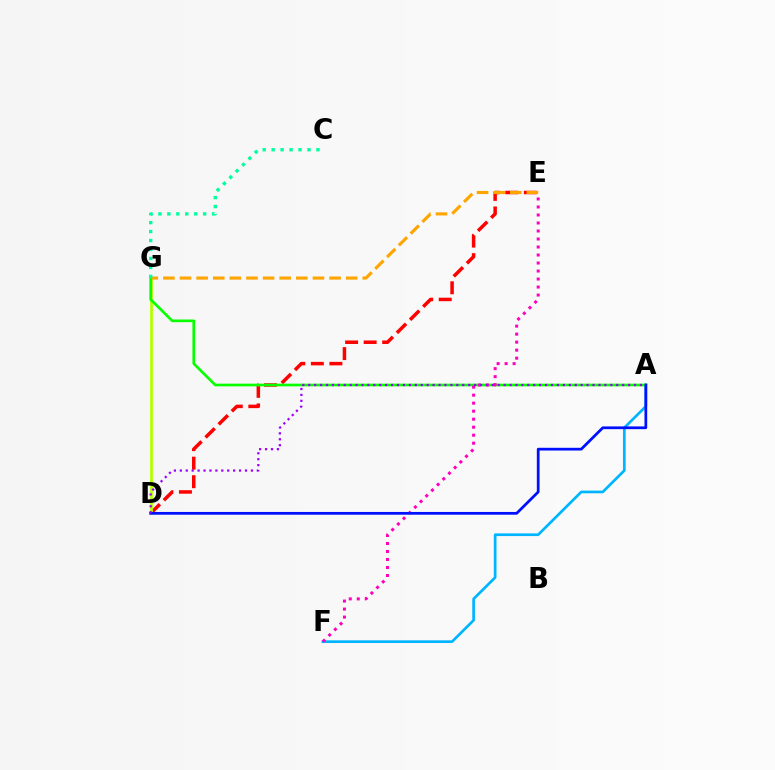{('D', 'E'): [{'color': '#ff0000', 'line_style': 'dashed', 'thickness': 2.52}], ('D', 'G'): [{'color': '#b3ff00', 'line_style': 'solid', 'thickness': 1.99}], ('E', 'G'): [{'color': '#ffa500', 'line_style': 'dashed', 'thickness': 2.26}], ('A', 'F'): [{'color': '#00b5ff', 'line_style': 'solid', 'thickness': 1.93}], ('A', 'G'): [{'color': '#08ff00', 'line_style': 'solid', 'thickness': 1.92}], ('E', 'F'): [{'color': '#ff00bd', 'line_style': 'dotted', 'thickness': 2.18}], ('A', 'D'): [{'color': '#0010ff', 'line_style': 'solid', 'thickness': 1.98}, {'color': '#9b00ff', 'line_style': 'dotted', 'thickness': 1.61}], ('C', 'G'): [{'color': '#00ff9d', 'line_style': 'dotted', 'thickness': 2.43}]}